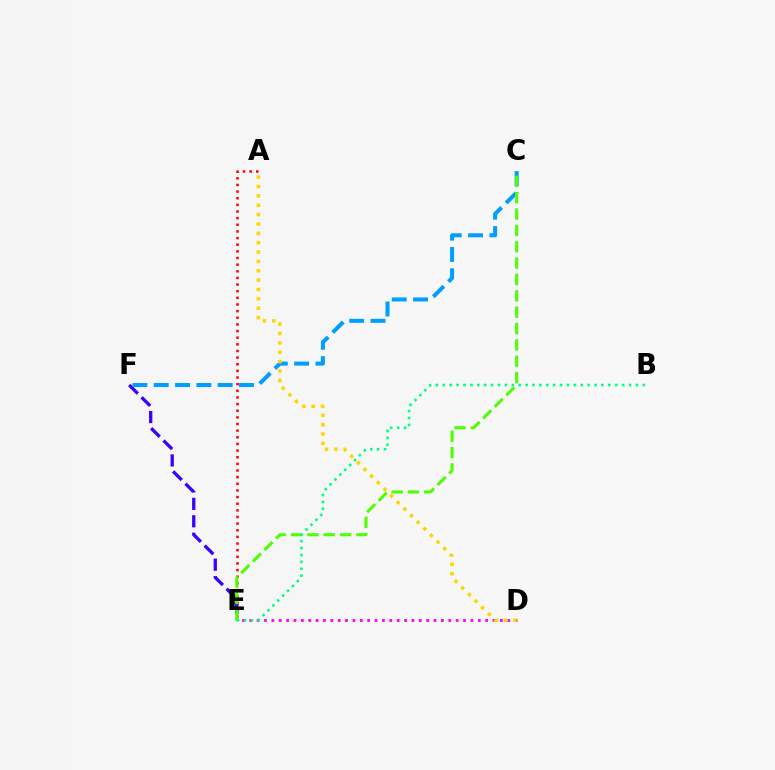{('E', 'F'): [{'color': '#3700ff', 'line_style': 'dashed', 'thickness': 2.37}], ('A', 'E'): [{'color': '#ff0000', 'line_style': 'dotted', 'thickness': 1.8}], ('C', 'F'): [{'color': '#009eff', 'line_style': 'dashed', 'thickness': 2.9}], ('C', 'E'): [{'color': '#4fff00', 'line_style': 'dashed', 'thickness': 2.22}], ('D', 'E'): [{'color': '#ff00ed', 'line_style': 'dotted', 'thickness': 2.0}], ('B', 'E'): [{'color': '#00ff86', 'line_style': 'dotted', 'thickness': 1.87}], ('A', 'D'): [{'color': '#ffd500', 'line_style': 'dotted', 'thickness': 2.54}]}